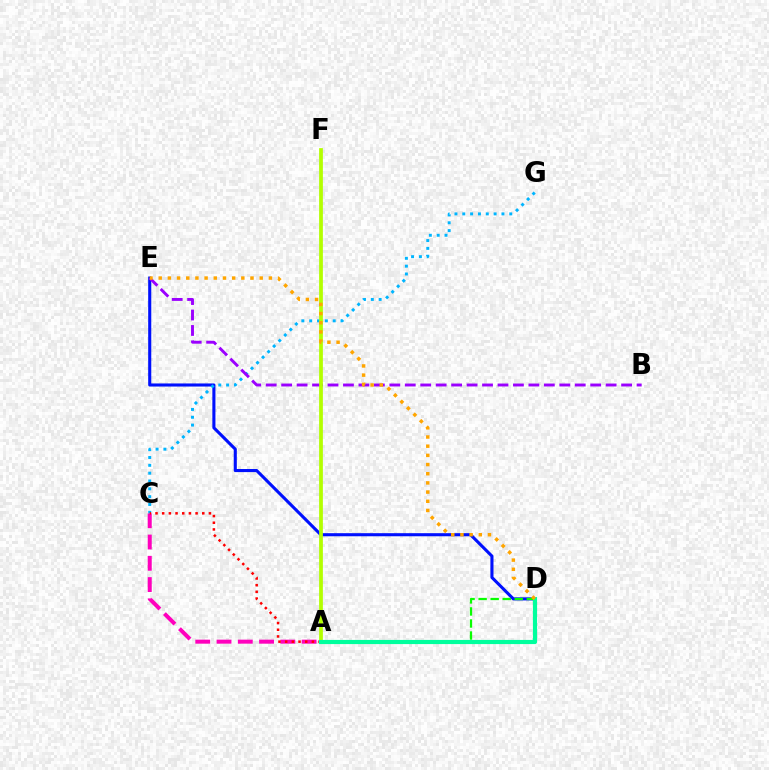{('A', 'C'): [{'color': '#ff00bd', 'line_style': 'dashed', 'thickness': 2.89}, {'color': '#ff0000', 'line_style': 'dotted', 'thickness': 1.81}], ('D', 'E'): [{'color': '#0010ff', 'line_style': 'solid', 'thickness': 2.22}, {'color': '#ffa500', 'line_style': 'dotted', 'thickness': 2.49}], ('C', 'G'): [{'color': '#00b5ff', 'line_style': 'dotted', 'thickness': 2.13}], ('B', 'E'): [{'color': '#9b00ff', 'line_style': 'dashed', 'thickness': 2.1}], ('A', 'D'): [{'color': '#08ff00', 'line_style': 'dashed', 'thickness': 1.64}, {'color': '#00ff9d', 'line_style': 'solid', 'thickness': 2.99}], ('A', 'F'): [{'color': '#b3ff00', 'line_style': 'solid', 'thickness': 2.7}]}